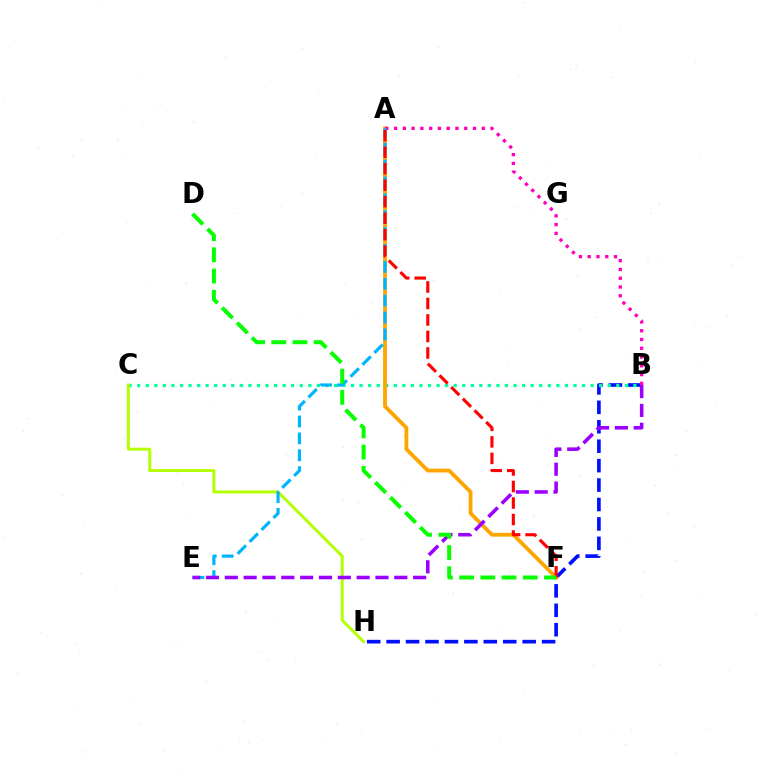{('B', 'H'): [{'color': '#0010ff', 'line_style': 'dashed', 'thickness': 2.64}], ('B', 'C'): [{'color': '#00ff9d', 'line_style': 'dotted', 'thickness': 2.32}], ('C', 'H'): [{'color': '#b3ff00', 'line_style': 'solid', 'thickness': 2.13}], ('A', 'F'): [{'color': '#ffa500', 'line_style': 'solid', 'thickness': 2.75}, {'color': '#ff0000', 'line_style': 'dashed', 'thickness': 2.24}], ('A', 'B'): [{'color': '#ff00bd', 'line_style': 'dotted', 'thickness': 2.38}], ('A', 'E'): [{'color': '#00b5ff', 'line_style': 'dashed', 'thickness': 2.29}], ('B', 'E'): [{'color': '#9b00ff', 'line_style': 'dashed', 'thickness': 2.56}], ('D', 'F'): [{'color': '#08ff00', 'line_style': 'dashed', 'thickness': 2.88}]}